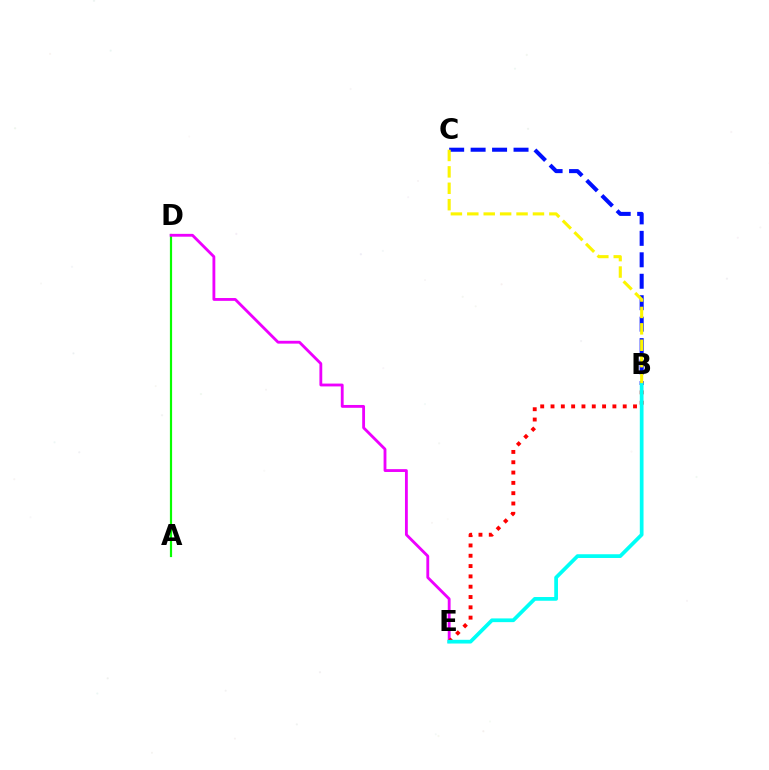{('B', 'C'): [{'color': '#0010ff', 'line_style': 'dashed', 'thickness': 2.92}, {'color': '#fcf500', 'line_style': 'dashed', 'thickness': 2.23}], ('A', 'D'): [{'color': '#08ff00', 'line_style': 'solid', 'thickness': 1.58}], ('D', 'E'): [{'color': '#ee00ff', 'line_style': 'solid', 'thickness': 2.04}], ('B', 'E'): [{'color': '#ff0000', 'line_style': 'dotted', 'thickness': 2.8}, {'color': '#00fff6', 'line_style': 'solid', 'thickness': 2.68}]}